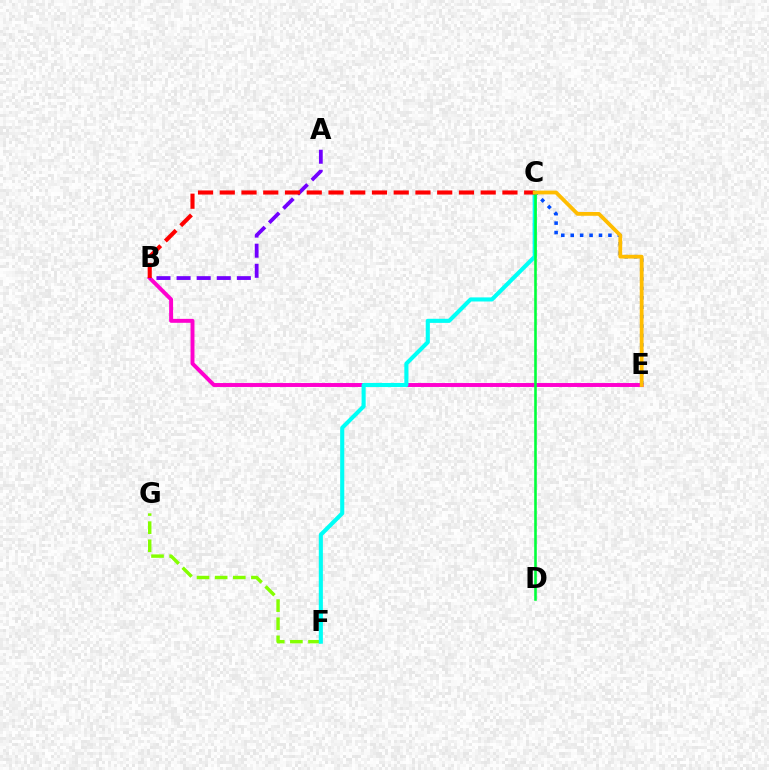{('B', 'E'): [{'color': '#ff00cf', 'line_style': 'solid', 'thickness': 2.83}], ('C', 'E'): [{'color': '#004bff', 'line_style': 'dotted', 'thickness': 2.56}, {'color': '#ffbd00', 'line_style': 'solid', 'thickness': 2.73}], ('A', 'B'): [{'color': '#7200ff', 'line_style': 'dashed', 'thickness': 2.73}], ('F', 'G'): [{'color': '#84ff00', 'line_style': 'dashed', 'thickness': 2.46}], ('C', 'F'): [{'color': '#00fff6', 'line_style': 'solid', 'thickness': 2.95}], ('C', 'D'): [{'color': '#00ff39', 'line_style': 'solid', 'thickness': 1.86}], ('B', 'C'): [{'color': '#ff0000', 'line_style': 'dashed', 'thickness': 2.95}]}